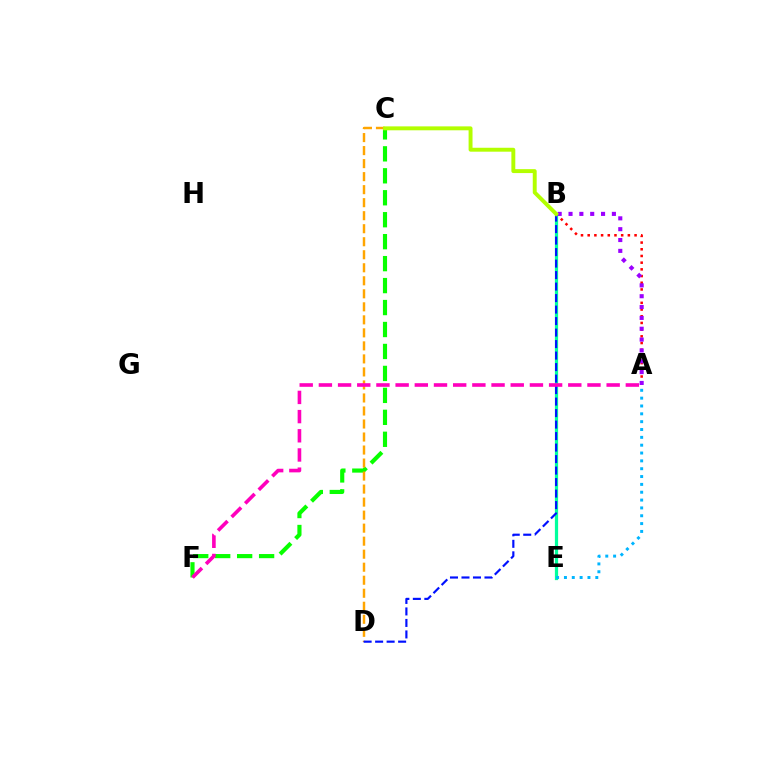{('A', 'B'): [{'color': '#ff0000', 'line_style': 'dotted', 'thickness': 1.82}, {'color': '#9b00ff', 'line_style': 'dotted', 'thickness': 2.95}], ('C', 'F'): [{'color': '#08ff00', 'line_style': 'dashed', 'thickness': 2.98}], ('C', 'D'): [{'color': '#ffa500', 'line_style': 'dashed', 'thickness': 1.77}], ('B', 'E'): [{'color': '#00ff9d', 'line_style': 'solid', 'thickness': 2.32}], ('A', 'E'): [{'color': '#00b5ff', 'line_style': 'dotted', 'thickness': 2.13}], ('B', 'D'): [{'color': '#0010ff', 'line_style': 'dashed', 'thickness': 1.56}], ('B', 'C'): [{'color': '#b3ff00', 'line_style': 'solid', 'thickness': 2.83}], ('A', 'F'): [{'color': '#ff00bd', 'line_style': 'dashed', 'thickness': 2.61}]}